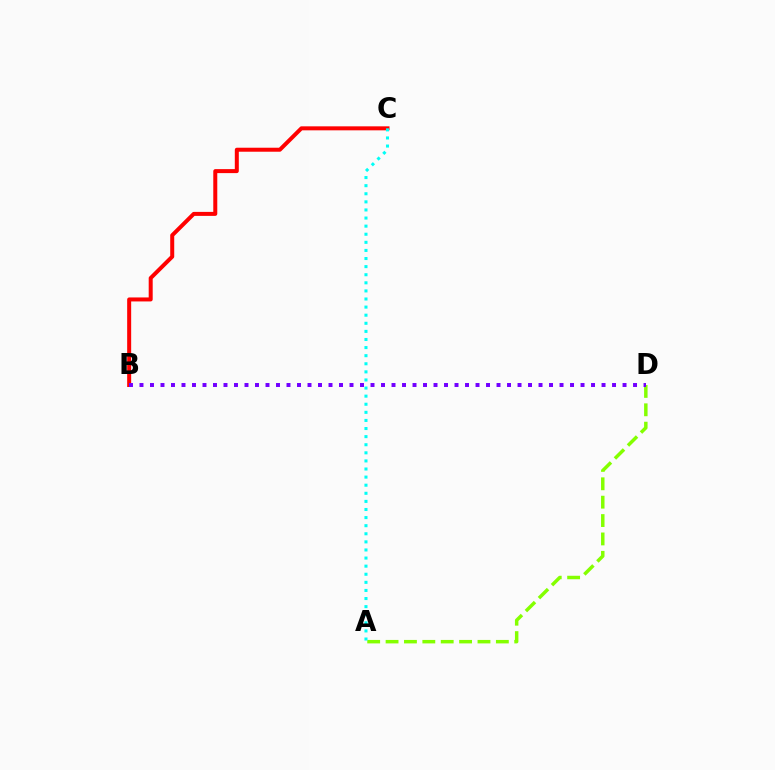{('B', 'C'): [{'color': '#ff0000', 'line_style': 'solid', 'thickness': 2.88}], ('A', 'D'): [{'color': '#84ff00', 'line_style': 'dashed', 'thickness': 2.5}], ('A', 'C'): [{'color': '#00fff6', 'line_style': 'dotted', 'thickness': 2.2}], ('B', 'D'): [{'color': '#7200ff', 'line_style': 'dotted', 'thickness': 2.85}]}